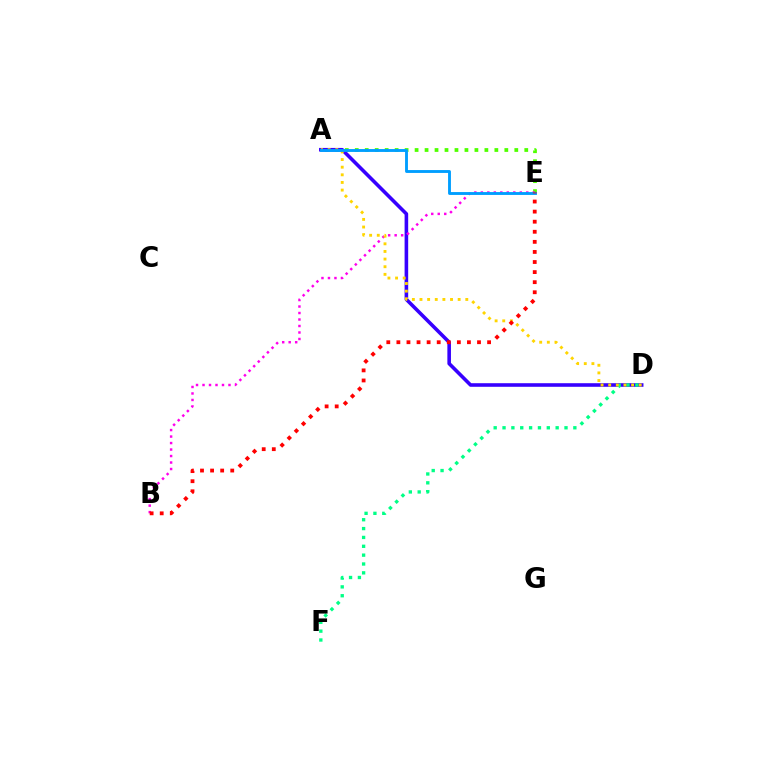{('A', 'E'): [{'color': '#4fff00', 'line_style': 'dotted', 'thickness': 2.71}, {'color': '#009eff', 'line_style': 'solid', 'thickness': 2.07}], ('A', 'D'): [{'color': '#3700ff', 'line_style': 'solid', 'thickness': 2.58}, {'color': '#ffd500', 'line_style': 'dotted', 'thickness': 2.07}], ('B', 'E'): [{'color': '#ff00ed', 'line_style': 'dotted', 'thickness': 1.76}, {'color': '#ff0000', 'line_style': 'dotted', 'thickness': 2.74}], ('D', 'F'): [{'color': '#00ff86', 'line_style': 'dotted', 'thickness': 2.41}]}